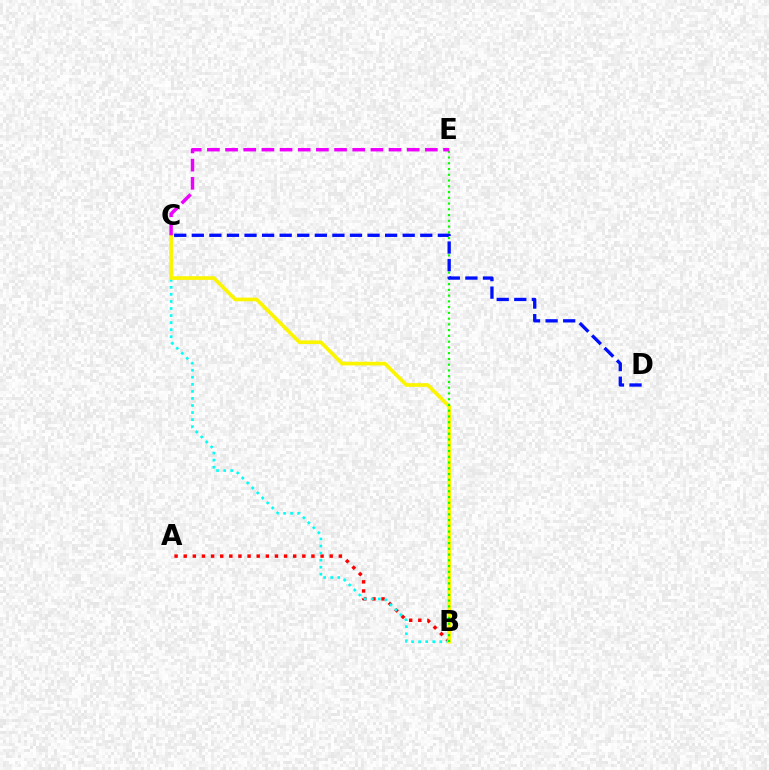{('A', 'B'): [{'color': '#ff0000', 'line_style': 'dotted', 'thickness': 2.48}], ('B', 'C'): [{'color': '#00fff6', 'line_style': 'dotted', 'thickness': 1.92}, {'color': '#fcf500', 'line_style': 'solid', 'thickness': 2.64}], ('B', 'E'): [{'color': '#08ff00', 'line_style': 'dotted', 'thickness': 1.56}], ('C', 'E'): [{'color': '#ee00ff', 'line_style': 'dashed', 'thickness': 2.47}], ('C', 'D'): [{'color': '#0010ff', 'line_style': 'dashed', 'thickness': 2.39}]}